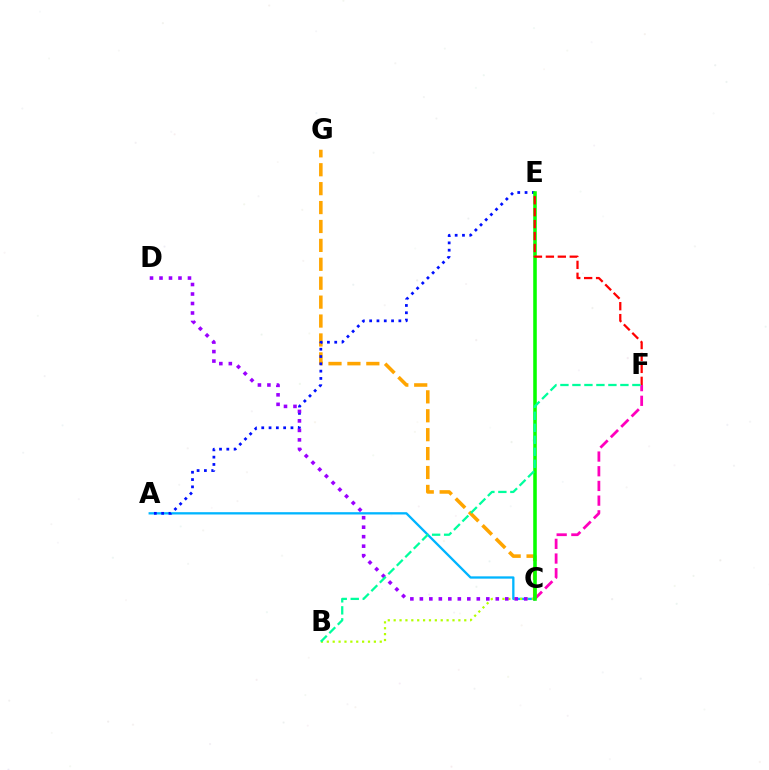{('A', 'C'): [{'color': '#00b5ff', 'line_style': 'solid', 'thickness': 1.66}], ('C', 'F'): [{'color': '#ff00bd', 'line_style': 'dashed', 'thickness': 2.0}], ('C', 'G'): [{'color': '#ffa500', 'line_style': 'dashed', 'thickness': 2.57}], ('A', 'E'): [{'color': '#0010ff', 'line_style': 'dotted', 'thickness': 1.98}], ('B', 'C'): [{'color': '#b3ff00', 'line_style': 'dotted', 'thickness': 1.6}], ('C', 'D'): [{'color': '#9b00ff', 'line_style': 'dotted', 'thickness': 2.58}], ('C', 'E'): [{'color': '#08ff00', 'line_style': 'solid', 'thickness': 2.57}], ('E', 'F'): [{'color': '#ff0000', 'line_style': 'dashed', 'thickness': 1.62}], ('B', 'F'): [{'color': '#00ff9d', 'line_style': 'dashed', 'thickness': 1.63}]}